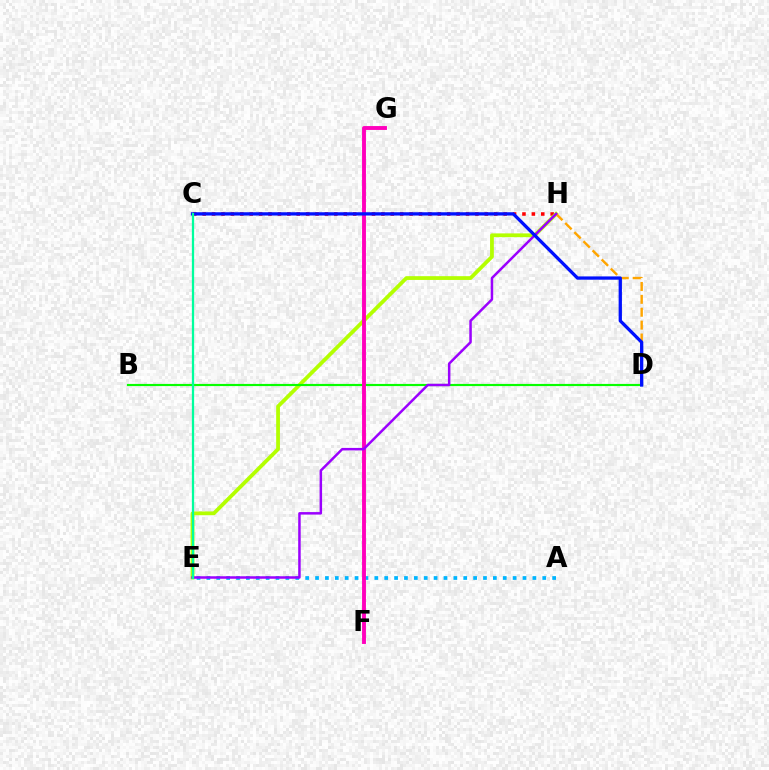{('C', 'H'): [{'color': '#ff0000', 'line_style': 'dotted', 'thickness': 2.56}], ('E', 'H'): [{'color': '#b3ff00', 'line_style': 'solid', 'thickness': 2.72}, {'color': '#9b00ff', 'line_style': 'solid', 'thickness': 1.8}], ('B', 'D'): [{'color': '#08ff00', 'line_style': 'solid', 'thickness': 1.56}], ('A', 'E'): [{'color': '#00b5ff', 'line_style': 'dotted', 'thickness': 2.68}], ('F', 'G'): [{'color': '#ff00bd', 'line_style': 'solid', 'thickness': 2.8}], ('D', 'H'): [{'color': '#ffa500', 'line_style': 'dashed', 'thickness': 1.75}], ('C', 'D'): [{'color': '#0010ff', 'line_style': 'solid', 'thickness': 2.37}], ('C', 'E'): [{'color': '#00ff9d', 'line_style': 'solid', 'thickness': 1.63}]}